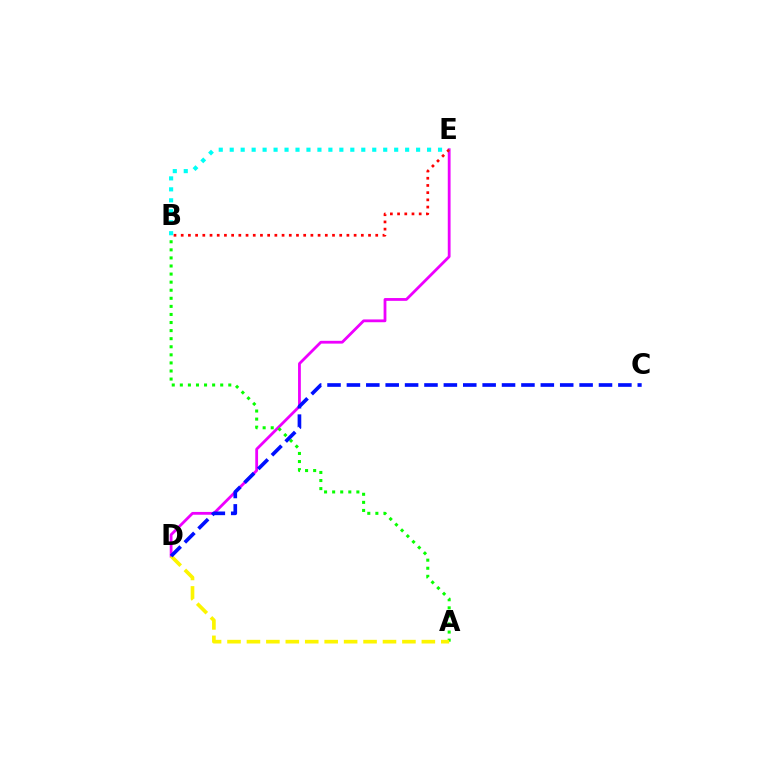{('D', 'E'): [{'color': '#ee00ff', 'line_style': 'solid', 'thickness': 2.01}], ('A', 'B'): [{'color': '#08ff00', 'line_style': 'dotted', 'thickness': 2.19}], ('B', 'E'): [{'color': '#ff0000', 'line_style': 'dotted', 'thickness': 1.96}, {'color': '#00fff6', 'line_style': 'dotted', 'thickness': 2.98}], ('A', 'D'): [{'color': '#fcf500', 'line_style': 'dashed', 'thickness': 2.64}], ('C', 'D'): [{'color': '#0010ff', 'line_style': 'dashed', 'thickness': 2.63}]}